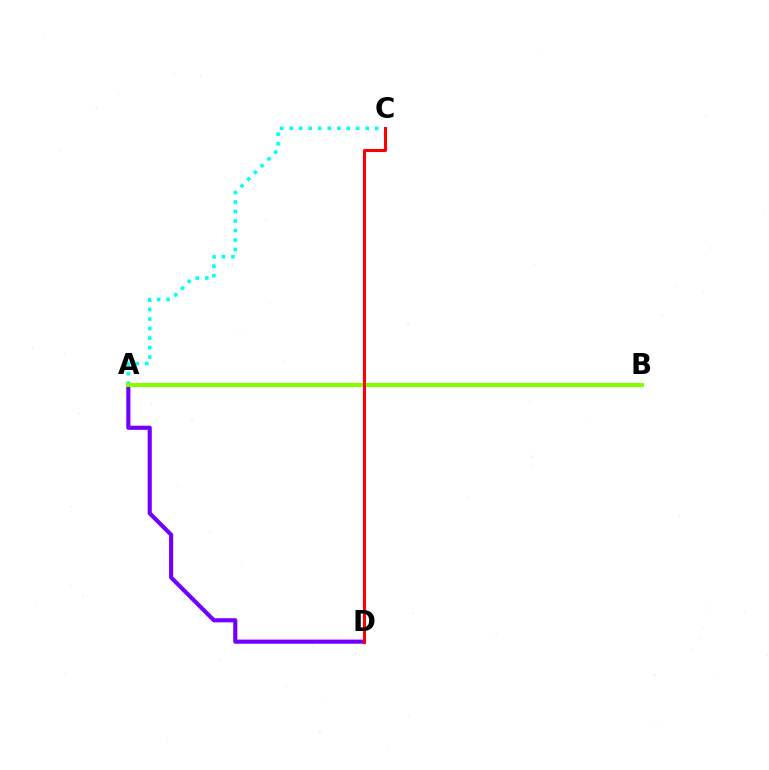{('A', 'C'): [{'color': '#00fff6', 'line_style': 'dotted', 'thickness': 2.58}], ('A', 'D'): [{'color': '#7200ff', 'line_style': 'solid', 'thickness': 2.98}], ('A', 'B'): [{'color': '#84ff00', 'line_style': 'solid', 'thickness': 2.96}], ('C', 'D'): [{'color': '#ff0000', 'line_style': 'solid', 'thickness': 2.18}]}